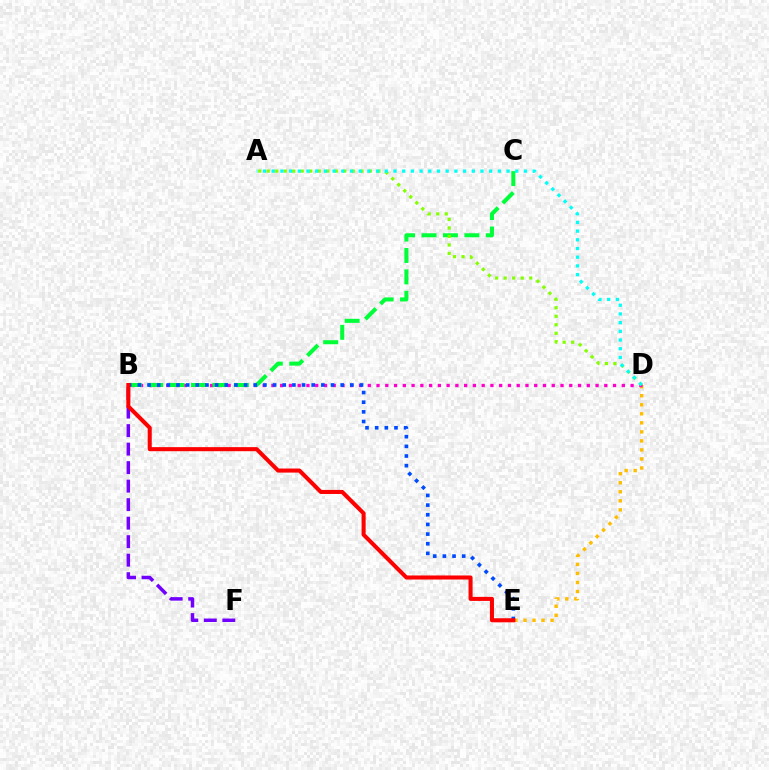{('B', 'F'): [{'color': '#7200ff', 'line_style': 'dashed', 'thickness': 2.51}], ('D', 'E'): [{'color': '#ffbd00', 'line_style': 'dotted', 'thickness': 2.45}], ('B', 'D'): [{'color': '#ff00cf', 'line_style': 'dotted', 'thickness': 2.38}], ('B', 'C'): [{'color': '#00ff39', 'line_style': 'dashed', 'thickness': 2.91}], ('B', 'E'): [{'color': '#004bff', 'line_style': 'dotted', 'thickness': 2.62}, {'color': '#ff0000', 'line_style': 'solid', 'thickness': 2.92}], ('A', 'D'): [{'color': '#84ff00', 'line_style': 'dotted', 'thickness': 2.31}, {'color': '#00fff6', 'line_style': 'dotted', 'thickness': 2.36}]}